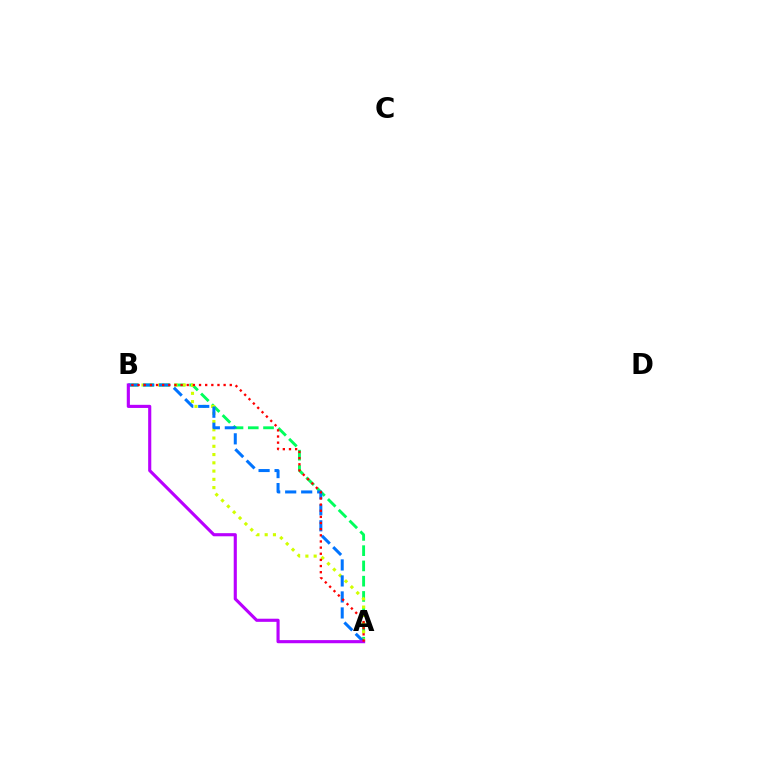{('A', 'B'): [{'color': '#00ff5c', 'line_style': 'dashed', 'thickness': 2.07}, {'color': '#d1ff00', 'line_style': 'dotted', 'thickness': 2.24}, {'color': '#0074ff', 'line_style': 'dashed', 'thickness': 2.17}, {'color': '#b900ff', 'line_style': 'solid', 'thickness': 2.25}, {'color': '#ff0000', 'line_style': 'dotted', 'thickness': 1.67}]}